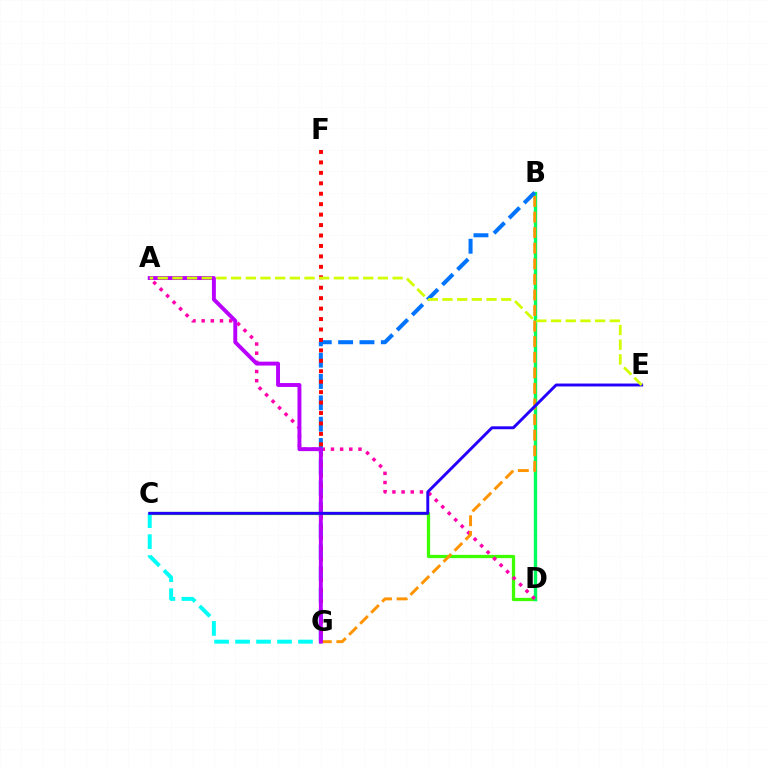{('C', 'D'): [{'color': '#3dff00', 'line_style': 'solid', 'thickness': 2.34}], ('B', 'D'): [{'color': '#00ff5c', 'line_style': 'solid', 'thickness': 2.44}], ('A', 'D'): [{'color': '#ff00ac', 'line_style': 'dotted', 'thickness': 2.49}], ('B', 'G'): [{'color': '#0074ff', 'line_style': 'dashed', 'thickness': 2.9}, {'color': '#ff9400', 'line_style': 'dashed', 'thickness': 2.12}], ('C', 'G'): [{'color': '#00fff6', 'line_style': 'dashed', 'thickness': 2.85}], ('F', 'G'): [{'color': '#ff0000', 'line_style': 'dotted', 'thickness': 2.84}], ('A', 'G'): [{'color': '#b900ff', 'line_style': 'solid', 'thickness': 2.81}], ('C', 'E'): [{'color': '#2500ff', 'line_style': 'solid', 'thickness': 2.1}], ('A', 'E'): [{'color': '#d1ff00', 'line_style': 'dashed', 'thickness': 1.99}]}